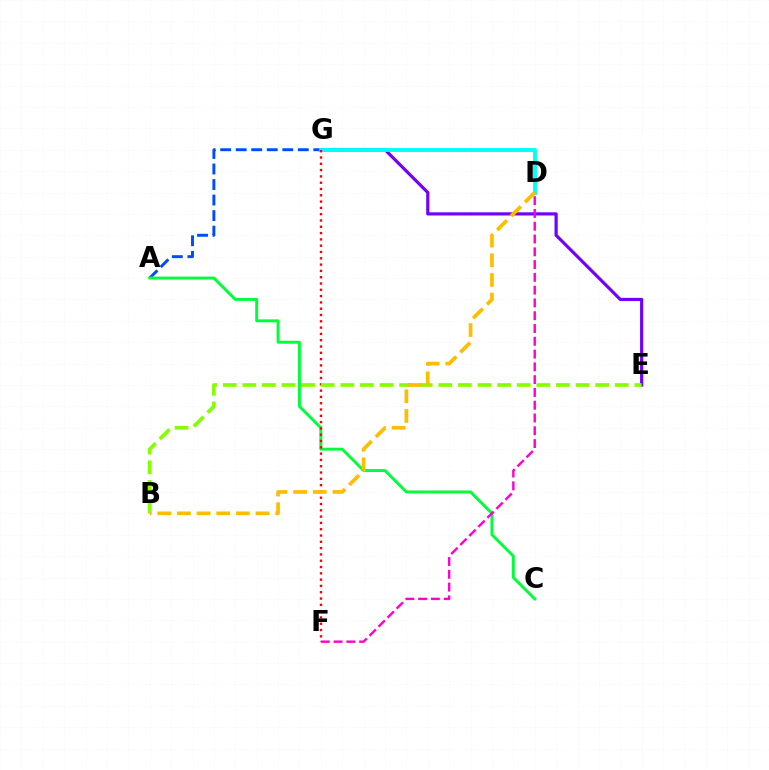{('A', 'G'): [{'color': '#004bff', 'line_style': 'dashed', 'thickness': 2.11}], ('A', 'C'): [{'color': '#00ff39', 'line_style': 'solid', 'thickness': 2.11}], ('E', 'G'): [{'color': '#7200ff', 'line_style': 'solid', 'thickness': 2.29}], ('D', 'G'): [{'color': '#00fff6', 'line_style': 'solid', 'thickness': 2.81}], ('F', 'G'): [{'color': '#ff0000', 'line_style': 'dotted', 'thickness': 1.71}], ('B', 'E'): [{'color': '#84ff00', 'line_style': 'dashed', 'thickness': 2.66}], ('D', 'F'): [{'color': '#ff00cf', 'line_style': 'dashed', 'thickness': 1.74}], ('B', 'D'): [{'color': '#ffbd00', 'line_style': 'dashed', 'thickness': 2.67}]}